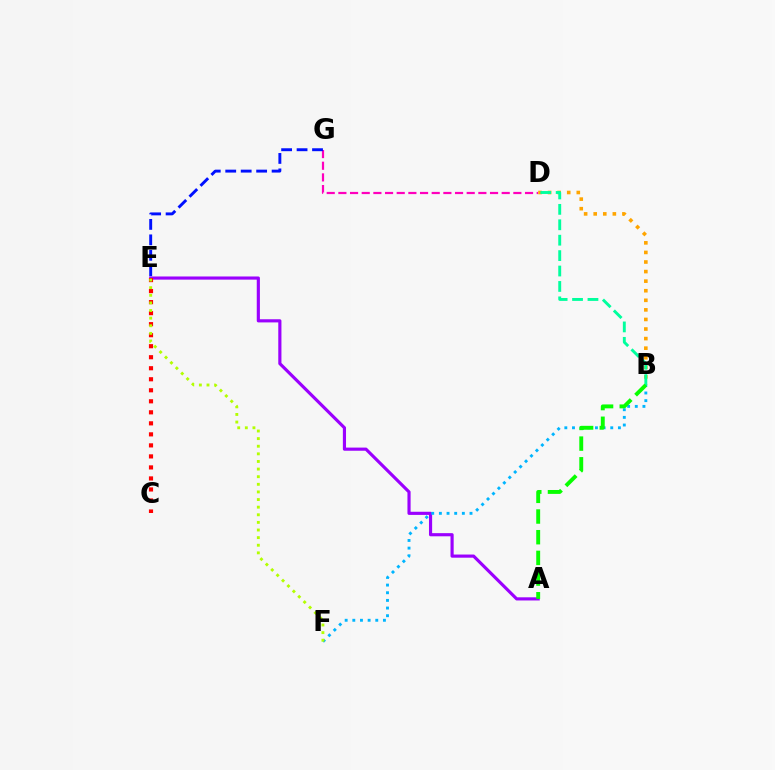{('A', 'E'): [{'color': '#9b00ff', 'line_style': 'solid', 'thickness': 2.27}], ('D', 'G'): [{'color': '#ff00bd', 'line_style': 'dashed', 'thickness': 1.58}], ('B', 'D'): [{'color': '#ffa500', 'line_style': 'dotted', 'thickness': 2.6}, {'color': '#00ff9d', 'line_style': 'dashed', 'thickness': 2.09}], ('C', 'E'): [{'color': '#ff0000', 'line_style': 'dotted', 'thickness': 2.99}], ('E', 'G'): [{'color': '#0010ff', 'line_style': 'dashed', 'thickness': 2.1}], ('B', 'F'): [{'color': '#00b5ff', 'line_style': 'dotted', 'thickness': 2.08}], ('A', 'B'): [{'color': '#08ff00', 'line_style': 'dashed', 'thickness': 2.81}], ('E', 'F'): [{'color': '#b3ff00', 'line_style': 'dotted', 'thickness': 2.07}]}